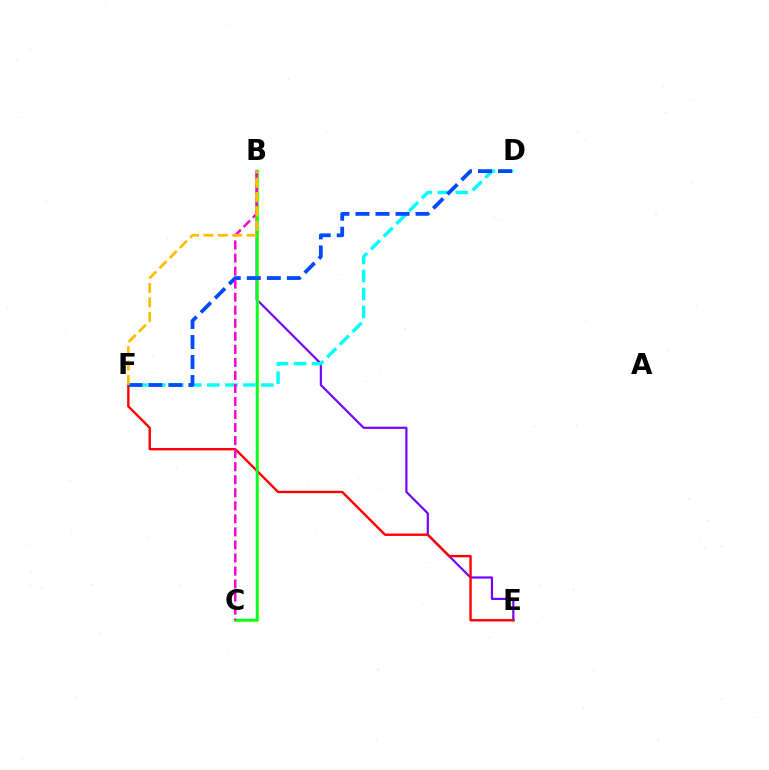{('B', 'E'): [{'color': '#7200ff', 'line_style': 'solid', 'thickness': 1.55}], ('B', 'C'): [{'color': '#84ff00', 'line_style': 'solid', 'thickness': 2.26}, {'color': '#00ff39', 'line_style': 'solid', 'thickness': 1.77}, {'color': '#ff00cf', 'line_style': 'dashed', 'thickness': 1.77}], ('D', 'F'): [{'color': '#00fff6', 'line_style': 'dashed', 'thickness': 2.45}, {'color': '#004bff', 'line_style': 'dashed', 'thickness': 2.72}], ('E', 'F'): [{'color': '#ff0000', 'line_style': 'solid', 'thickness': 1.71}], ('B', 'F'): [{'color': '#ffbd00', 'line_style': 'dashed', 'thickness': 1.96}]}